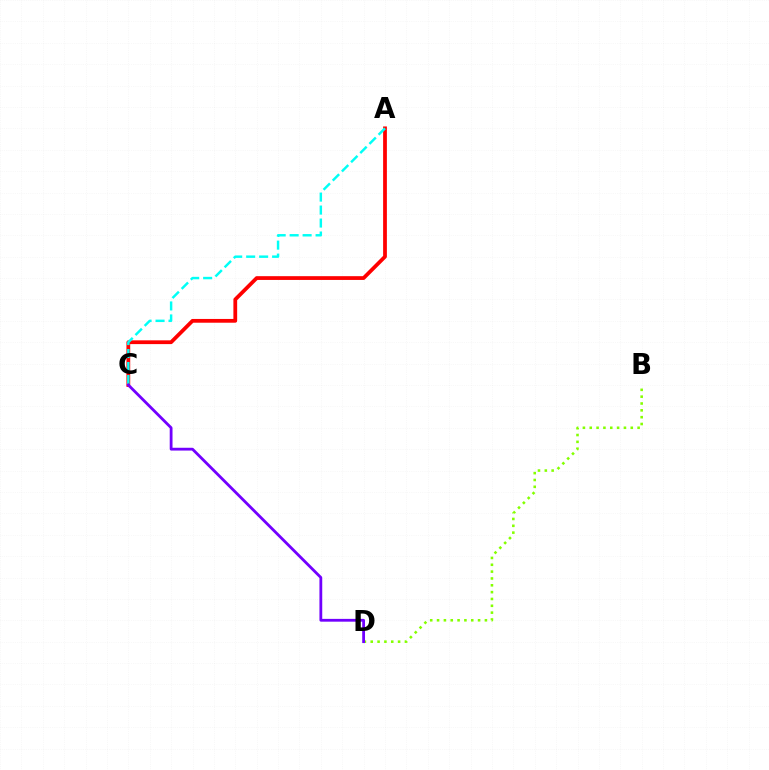{('A', 'C'): [{'color': '#ff0000', 'line_style': 'solid', 'thickness': 2.71}, {'color': '#00fff6', 'line_style': 'dashed', 'thickness': 1.76}], ('B', 'D'): [{'color': '#84ff00', 'line_style': 'dotted', 'thickness': 1.86}], ('C', 'D'): [{'color': '#7200ff', 'line_style': 'solid', 'thickness': 2.02}]}